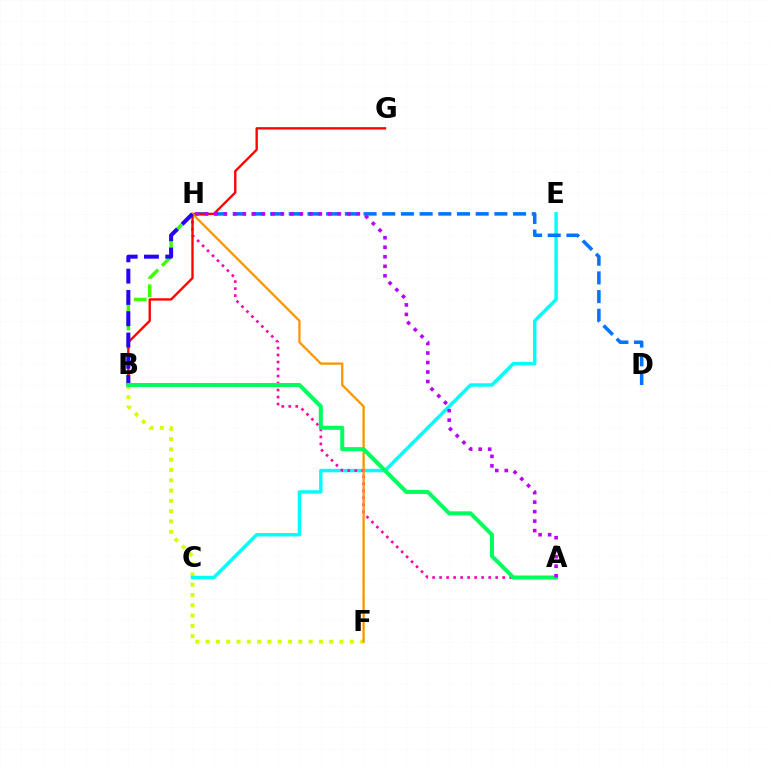{('B', 'F'): [{'color': '#d1ff00', 'line_style': 'dotted', 'thickness': 2.8}], ('B', 'H'): [{'color': '#3dff00', 'line_style': 'dashed', 'thickness': 2.48}, {'color': '#2500ff', 'line_style': 'dashed', 'thickness': 2.89}], ('C', 'E'): [{'color': '#00fff6', 'line_style': 'solid', 'thickness': 2.48}], ('A', 'H'): [{'color': '#ff00ac', 'line_style': 'dotted', 'thickness': 1.9}, {'color': '#b900ff', 'line_style': 'dotted', 'thickness': 2.58}], ('D', 'H'): [{'color': '#0074ff', 'line_style': 'dashed', 'thickness': 2.54}], ('B', 'G'): [{'color': '#ff0000', 'line_style': 'solid', 'thickness': 1.69}], ('F', 'H'): [{'color': '#ff9400', 'line_style': 'solid', 'thickness': 1.64}], ('A', 'B'): [{'color': '#00ff5c', 'line_style': 'solid', 'thickness': 2.91}]}